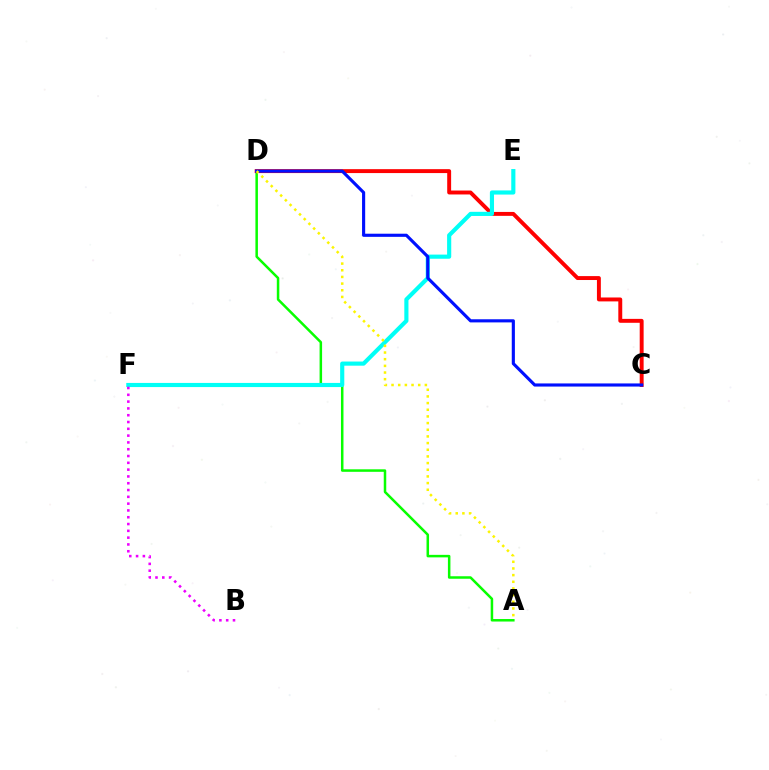{('A', 'D'): [{'color': '#08ff00', 'line_style': 'solid', 'thickness': 1.81}, {'color': '#fcf500', 'line_style': 'dotted', 'thickness': 1.81}], ('C', 'D'): [{'color': '#ff0000', 'line_style': 'solid', 'thickness': 2.82}, {'color': '#0010ff', 'line_style': 'solid', 'thickness': 2.26}], ('E', 'F'): [{'color': '#00fff6', 'line_style': 'solid', 'thickness': 2.98}], ('B', 'F'): [{'color': '#ee00ff', 'line_style': 'dotted', 'thickness': 1.85}]}